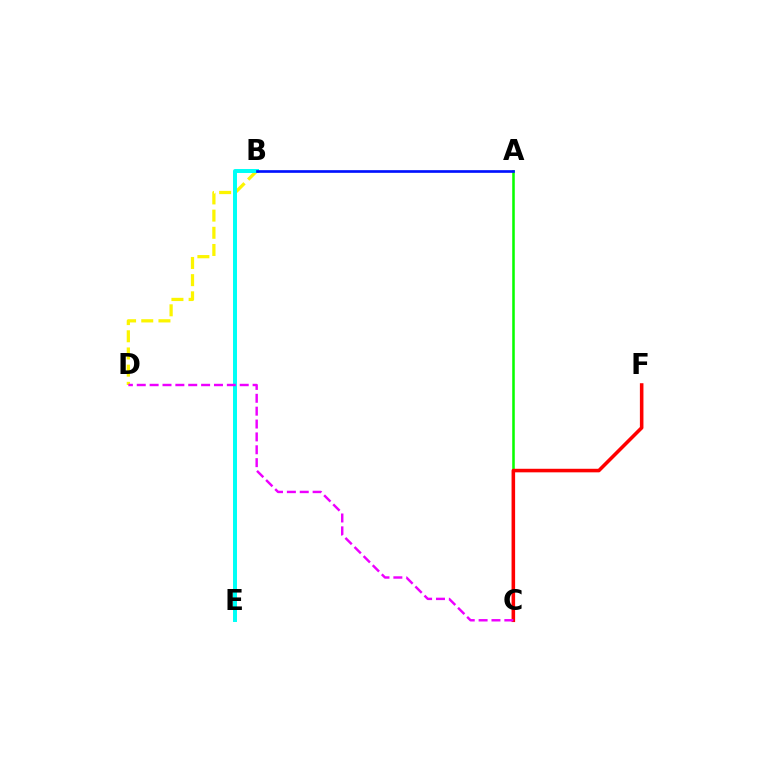{('B', 'D'): [{'color': '#fcf500', 'line_style': 'dashed', 'thickness': 2.33}], ('A', 'C'): [{'color': '#08ff00', 'line_style': 'solid', 'thickness': 1.84}], ('B', 'E'): [{'color': '#00fff6', 'line_style': 'solid', 'thickness': 2.86}], ('C', 'F'): [{'color': '#ff0000', 'line_style': 'solid', 'thickness': 2.56}], ('C', 'D'): [{'color': '#ee00ff', 'line_style': 'dashed', 'thickness': 1.75}], ('A', 'B'): [{'color': '#0010ff', 'line_style': 'solid', 'thickness': 1.92}]}